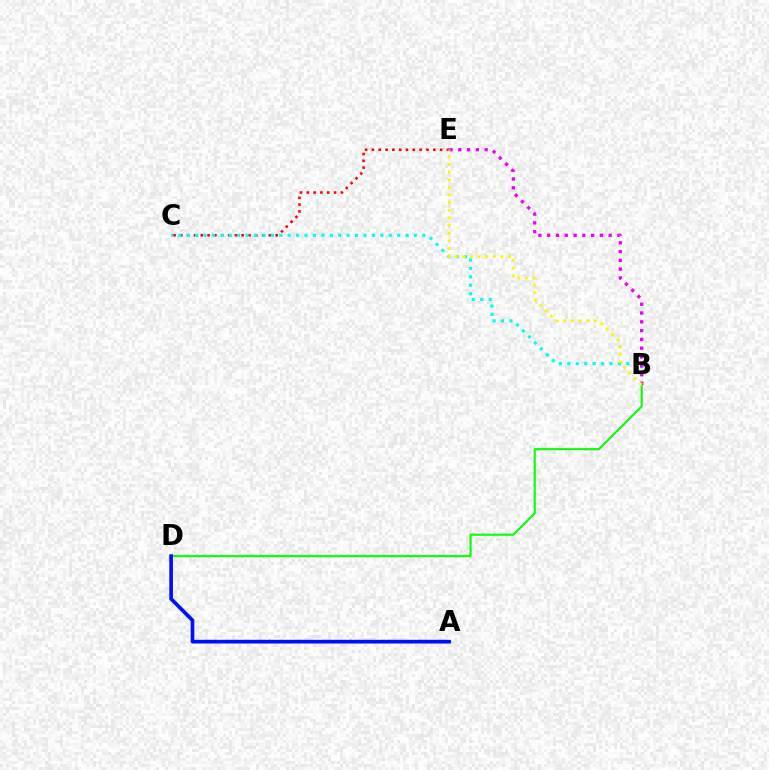{('C', 'E'): [{'color': '#ff0000', 'line_style': 'dotted', 'thickness': 1.85}], ('B', 'D'): [{'color': '#08ff00', 'line_style': 'solid', 'thickness': 1.5}], ('A', 'D'): [{'color': '#0010ff', 'line_style': 'solid', 'thickness': 2.66}], ('B', 'C'): [{'color': '#00fff6', 'line_style': 'dotted', 'thickness': 2.29}], ('B', 'E'): [{'color': '#ee00ff', 'line_style': 'dotted', 'thickness': 2.39}, {'color': '#fcf500', 'line_style': 'dotted', 'thickness': 2.07}]}